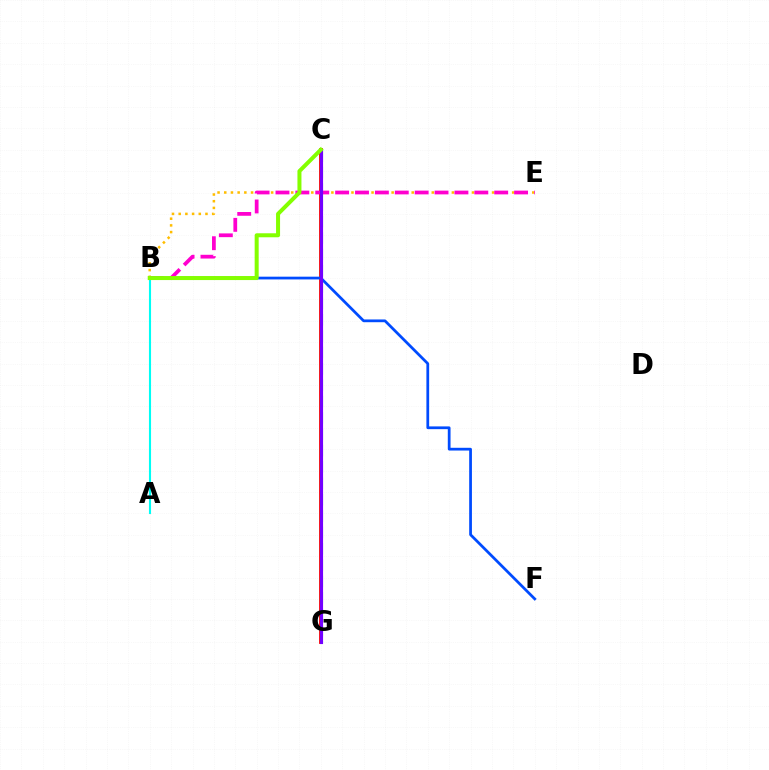{('C', 'G'): [{'color': '#ff0000', 'line_style': 'solid', 'thickness': 2.75}, {'color': '#00ff39', 'line_style': 'dashed', 'thickness': 2.22}, {'color': '#7200ff', 'line_style': 'solid', 'thickness': 2.25}], ('B', 'F'): [{'color': '#004bff', 'line_style': 'solid', 'thickness': 1.98}], ('A', 'B'): [{'color': '#00fff6', 'line_style': 'solid', 'thickness': 1.52}], ('B', 'E'): [{'color': '#ffbd00', 'line_style': 'dotted', 'thickness': 1.82}, {'color': '#ff00cf', 'line_style': 'dashed', 'thickness': 2.7}], ('B', 'C'): [{'color': '#84ff00', 'line_style': 'solid', 'thickness': 2.89}]}